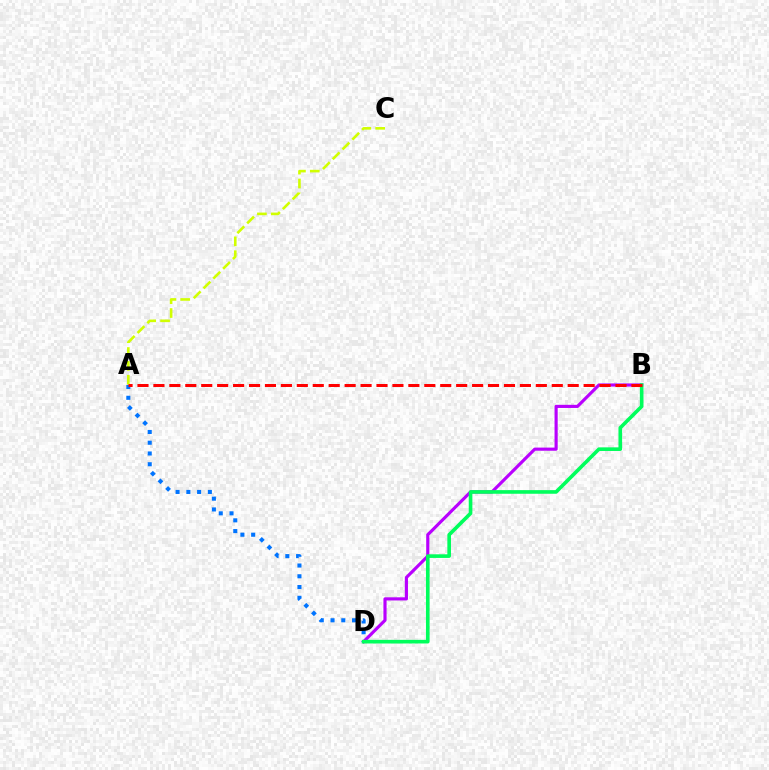{('B', 'D'): [{'color': '#b900ff', 'line_style': 'solid', 'thickness': 2.27}, {'color': '#00ff5c', 'line_style': 'solid', 'thickness': 2.61}], ('A', 'D'): [{'color': '#0074ff', 'line_style': 'dotted', 'thickness': 2.92}], ('A', 'C'): [{'color': '#d1ff00', 'line_style': 'dashed', 'thickness': 1.88}], ('A', 'B'): [{'color': '#ff0000', 'line_style': 'dashed', 'thickness': 2.16}]}